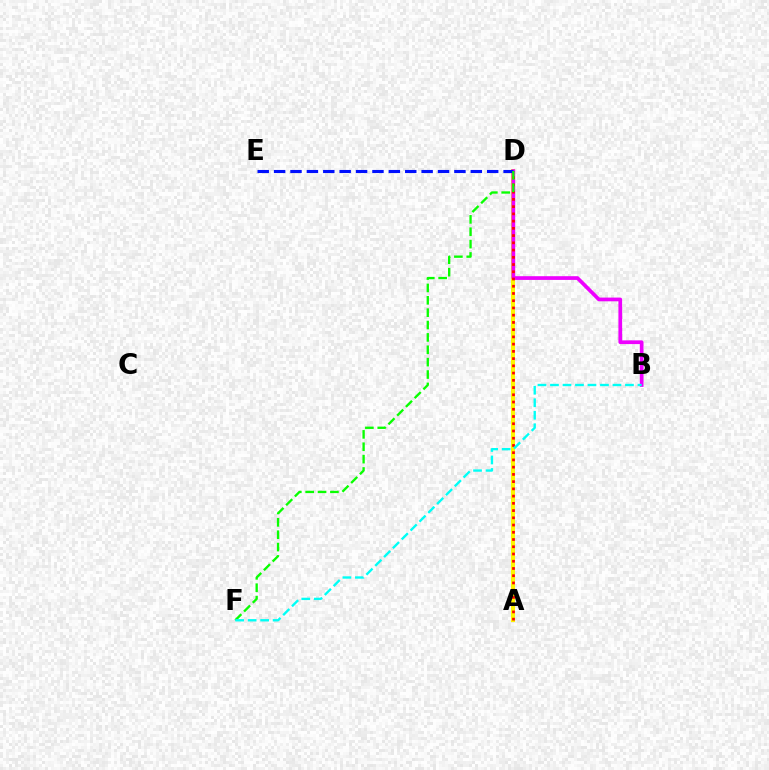{('A', 'D'): [{'color': '#fcf500', 'line_style': 'solid', 'thickness': 2.93}, {'color': '#ff0000', 'line_style': 'dotted', 'thickness': 1.97}], ('B', 'D'): [{'color': '#ee00ff', 'line_style': 'solid', 'thickness': 2.68}], ('D', 'E'): [{'color': '#0010ff', 'line_style': 'dashed', 'thickness': 2.23}], ('D', 'F'): [{'color': '#08ff00', 'line_style': 'dashed', 'thickness': 1.68}], ('B', 'F'): [{'color': '#00fff6', 'line_style': 'dashed', 'thickness': 1.7}]}